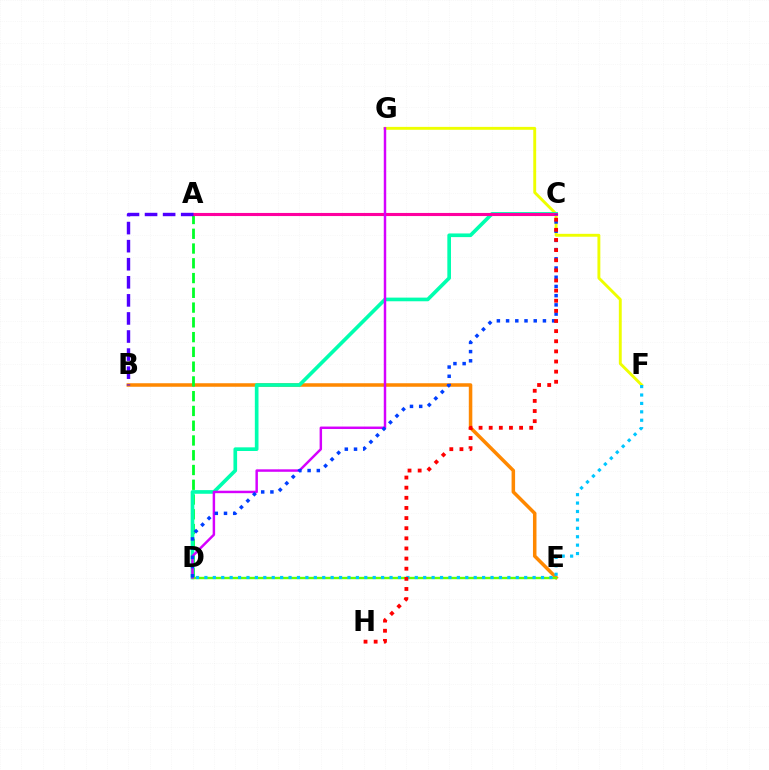{('F', 'G'): [{'color': '#eeff00', 'line_style': 'solid', 'thickness': 2.09}], ('B', 'E'): [{'color': '#ff8800', 'line_style': 'solid', 'thickness': 2.53}], ('A', 'D'): [{'color': '#00ff27', 'line_style': 'dashed', 'thickness': 2.01}], ('C', 'D'): [{'color': '#00ffaf', 'line_style': 'solid', 'thickness': 2.63}, {'color': '#003fff', 'line_style': 'dotted', 'thickness': 2.5}], ('A', 'C'): [{'color': '#ff00a0', 'line_style': 'solid', 'thickness': 2.24}], ('D', 'E'): [{'color': '#66ff00', 'line_style': 'solid', 'thickness': 1.71}], ('D', 'G'): [{'color': '#d600ff', 'line_style': 'solid', 'thickness': 1.77}], ('A', 'B'): [{'color': '#4f00ff', 'line_style': 'dashed', 'thickness': 2.45}], ('D', 'F'): [{'color': '#00c7ff', 'line_style': 'dotted', 'thickness': 2.29}], ('C', 'H'): [{'color': '#ff0000', 'line_style': 'dotted', 'thickness': 2.75}]}